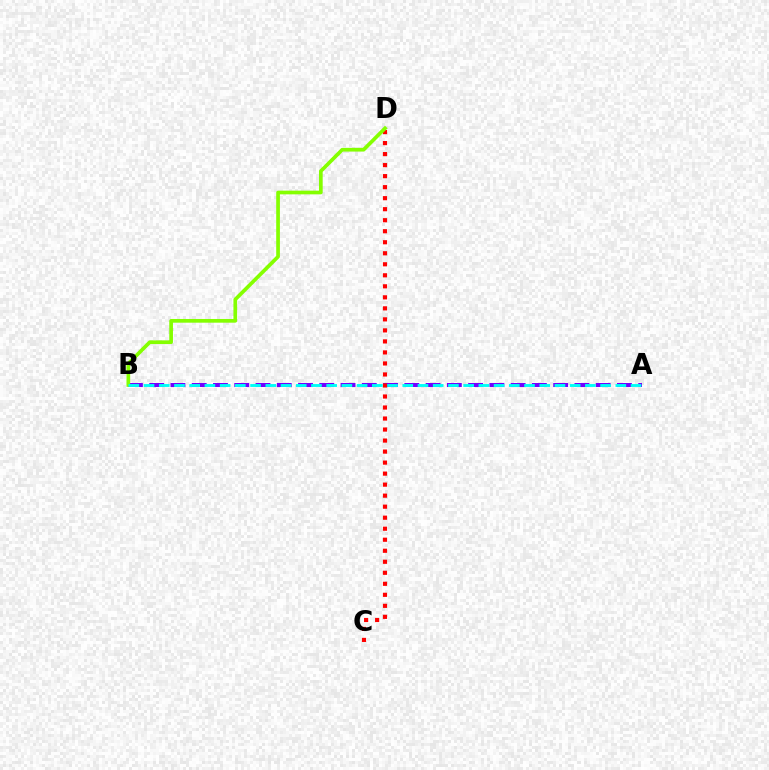{('A', 'B'): [{'color': '#7200ff', 'line_style': 'dashed', 'thickness': 2.89}, {'color': '#00fff6', 'line_style': 'dashed', 'thickness': 2.07}], ('C', 'D'): [{'color': '#ff0000', 'line_style': 'dotted', 'thickness': 2.99}], ('B', 'D'): [{'color': '#84ff00', 'line_style': 'solid', 'thickness': 2.66}]}